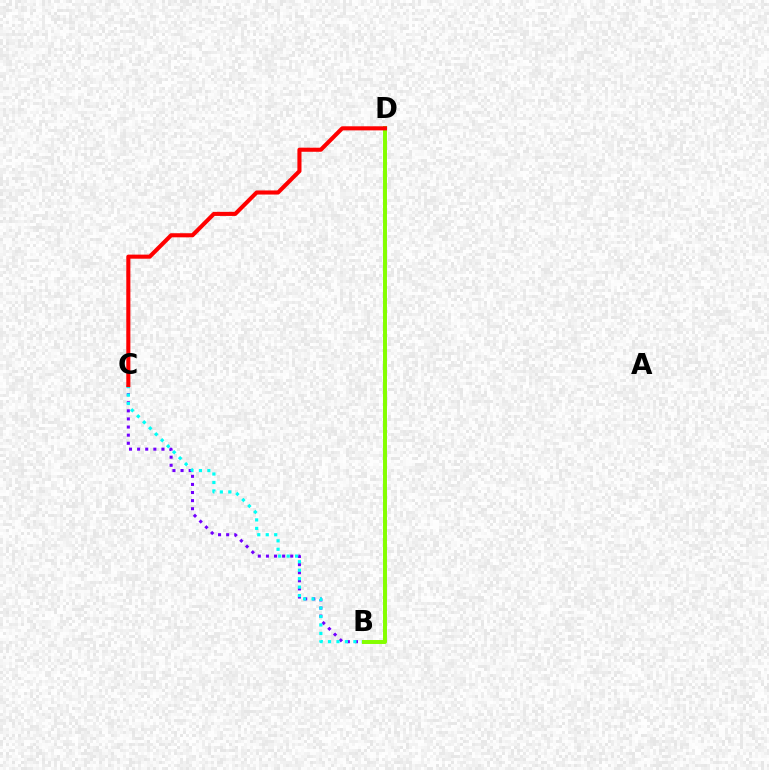{('B', 'C'): [{'color': '#7200ff', 'line_style': 'dotted', 'thickness': 2.2}, {'color': '#00fff6', 'line_style': 'dotted', 'thickness': 2.3}], ('B', 'D'): [{'color': '#84ff00', 'line_style': 'solid', 'thickness': 2.85}], ('C', 'D'): [{'color': '#ff0000', 'line_style': 'solid', 'thickness': 2.95}]}